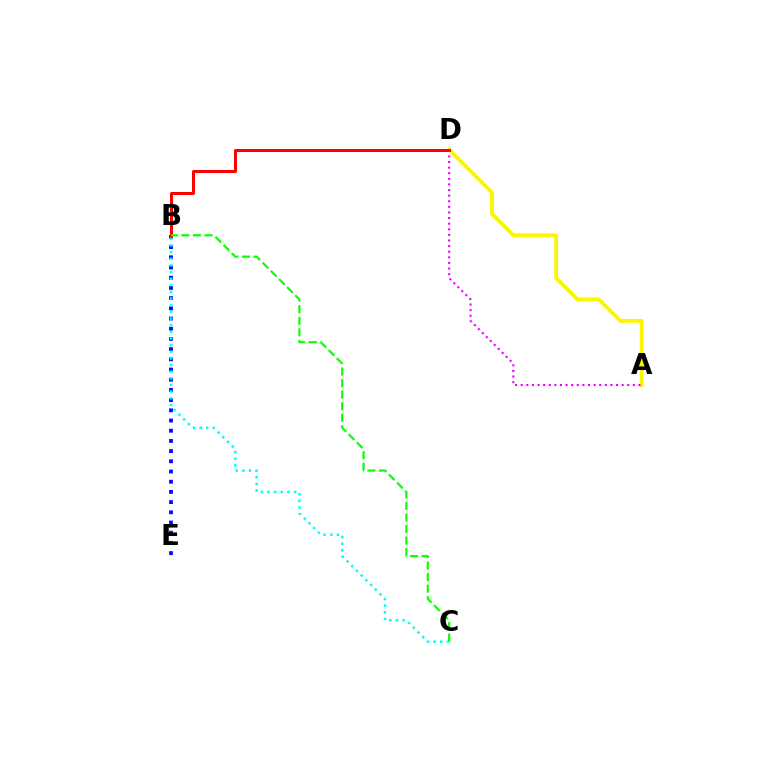{('B', 'E'): [{'color': '#0010ff', 'line_style': 'dotted', 'thickness': 2.77}], ('B', 'C'): [{'color': '#00fff6', 'line_style': 'dotted', 'thickness': 1.8}, {'color': '#08ff00', 'line_style': 'dashed', 'thickness': 1.57}], ('A', 'D'): [{'color': '#fcf500', 'line_style': 'solid', 'thickness': 2.74}, {'color': '#ee00ff', 'line_style': 'dotted', 'thickness': 1.52}], ('B', 'D'): [{'color': '#ff0000', 'line_style': 'solid', 'thickness': 2.17}]}